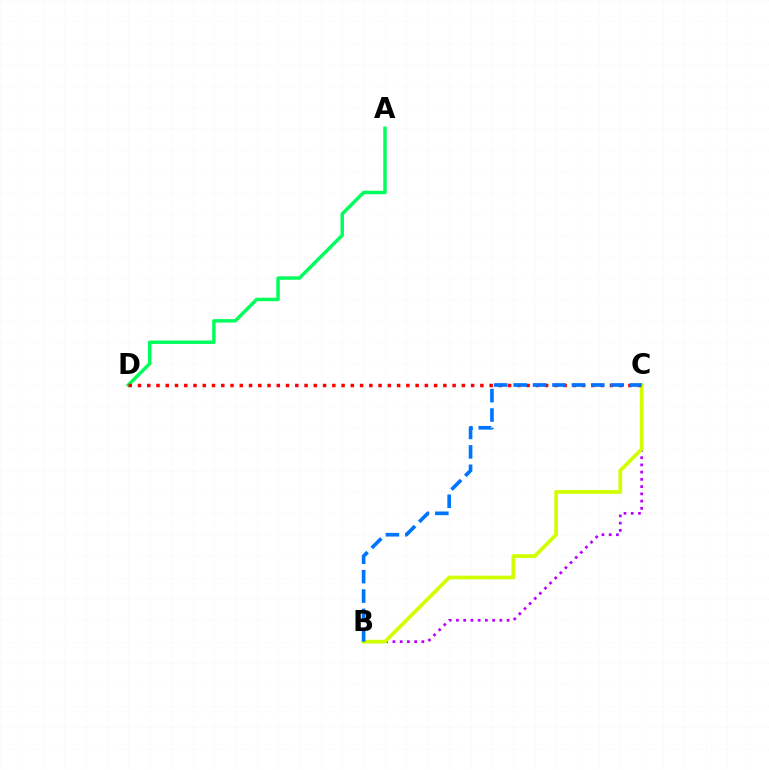{('B', 'C'): [{'color': '#b900ff', 'line_style': 'dotted', 'thickness': 1.97}, {'color': '#d1ff00', 'line_style': 'solid', 'thickness': 2.69}, {'color': '#0074ff', 'line_style': 'dashed', 'thickness': 2.64}], ('A', 'D'): [{'color': '#00ff5c', 'line_style': 'solid', 'thickness': 2.5}], ('C', 'D'): [{'color': '#ff0000', 'line_style': 'dotted', 'thickness': 2.51}]}